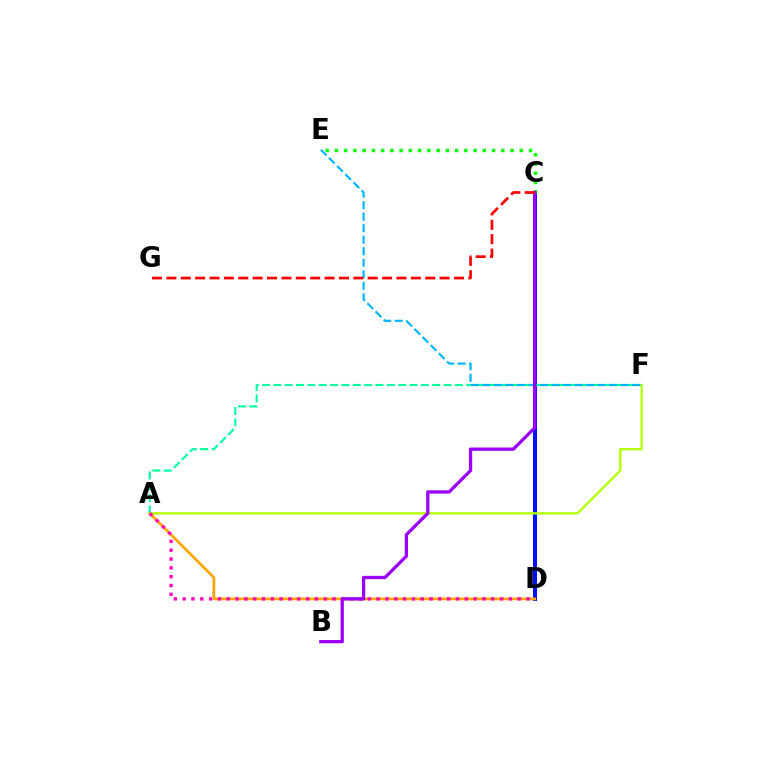{('C', 'D'): [{'color': '#0010ff', 'line_style': 'solid', 'thickness': 2.87}], ('A', 'D'): [{'color': '#ffa500', 'line_style': 'solid', 'thickness': 2.02}, {'color': '#ff00bd', 'line_style': 'dotted', 'thickness': 2.4}], ('A', 'F'): [{'color': '#00ff9d', 'line_style': 'dashed', 'thickness': 1.54}, {'color': '#b3ff00', 'line_style': 'solid', 'thickness': 1.69}], ('C', 'E'): [{'color': '#08ff00', 'line_style': 'dotted', 'thickness': 2.51}], ('E', 'F'): [{'color': '#00b5ff', 'line_style': 'dashed', 'thickness': 1.57}], ('B', 'C'): [{'color': '#9b00ff', 'line_style': 'solid', 'thickness': 2.35}], ('C', 'G'): [{'color': '#ff0000', 'line_style': 'dashed', 'thickness': 1.95}]}